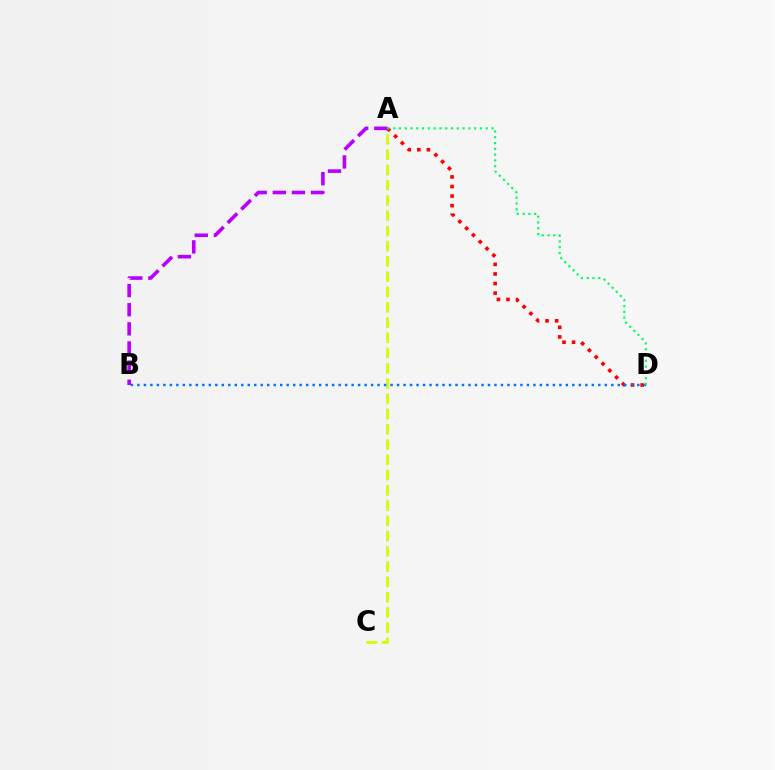{('A', 'C'): [{'color': '#d1ff00', 'line_style': 'dashed', 'thickness': 2.07}], ('A', 'D'): [{'color': '#ff0000', 'line_style': 'dotted', 'thickness': 2.6}, {'color': '#00ff5c', 'line_style': 'dotted', 'thickness': 1.57}], ('B', 'D'): [{'color': '#0074ff', 'line_style': 'dotted', 'thickness': 1.76}], ('A', 'B'): [{'color': '#b900ff', 'line_style': 'dashed', 'thickness': 2.6}]}